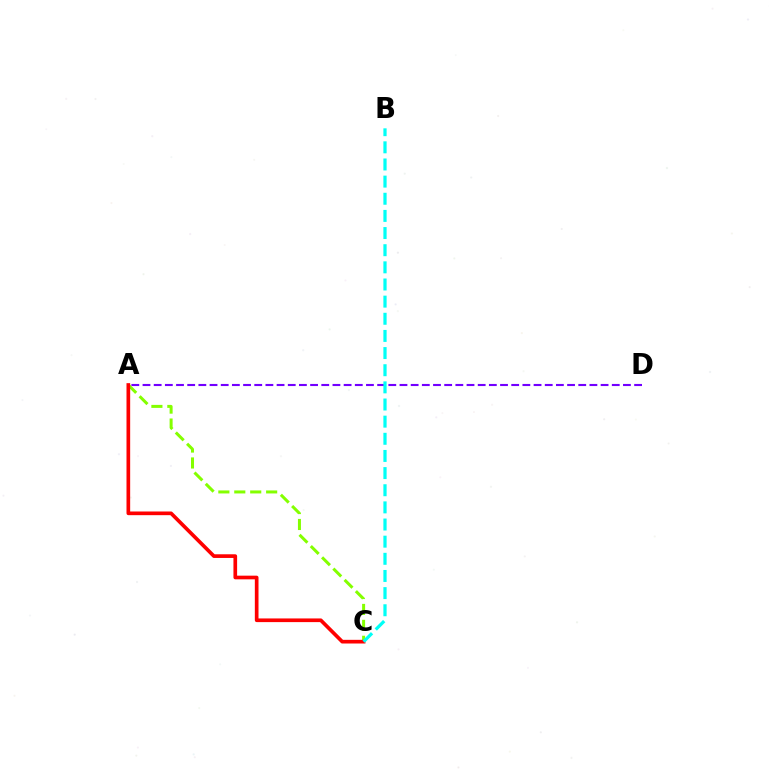{('A', 'C'): [{'color': '#84ff00', 'line_style': 'dashed', 'thickness': 2.16}, {'color': '#ff0000', 'line_style': 'solid', 'thickness': 2.64}], ('A', 'D'): [{'color': '#7200ff', 'line_style': 'dashed', 'thickness': 1.52}], ('B', 'C'): [{'color': '#00fff6', 'line_style': 'dashed', 'thickness': 2.33}]}